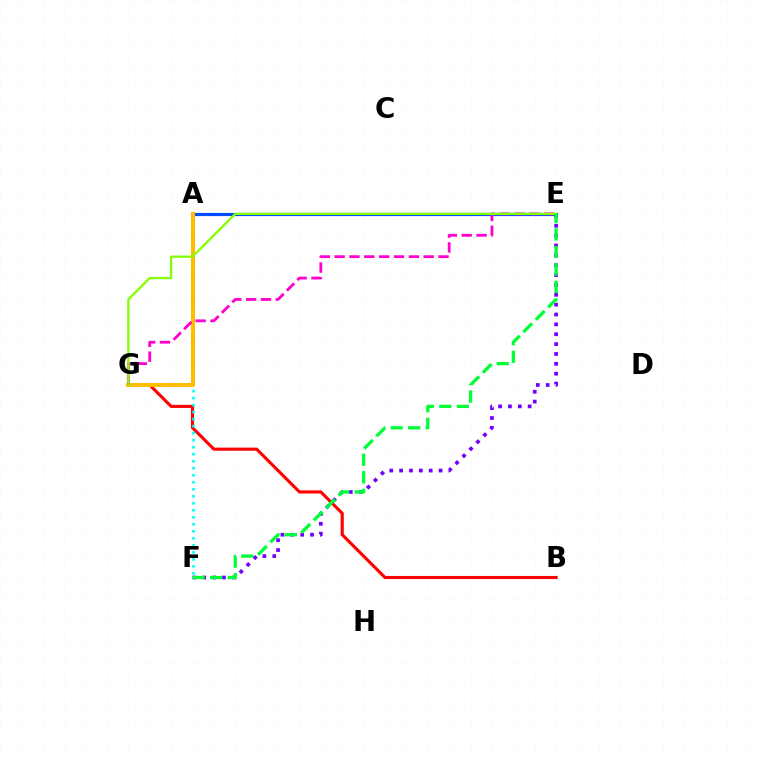{('B', 'G'): [{'color': '#ff0000', 'line_style': 'solid', 'thickness': 2.23}], ('A', 'F'): [{'color': '#00fff6', 'line_style': 'dotted', 'thickness': 1.91}], ('A', 'E'): [{'color': '#004bff', 'line_style': 'solid', 'thickness': 2.29}], ('E', 'F'): [{'color': '#7200ff', 'line_style': 'dotted', 'thickness': 2.68}, {'color': '#00ff39', 'line_style': 'dashed', 'thickness': 2.38}], ('A', 'G'): [{'color': '#ffbd00', 'line_style': 'solid', 'thickness': 2.93}], ('E', 'G'): [{'color': '#ff00cf', 'line_style': 'dashed', 'thickness': 2.02}, {'color': '#84ff00', 'line_style': 'solid', 'thickness': 1.64}]}